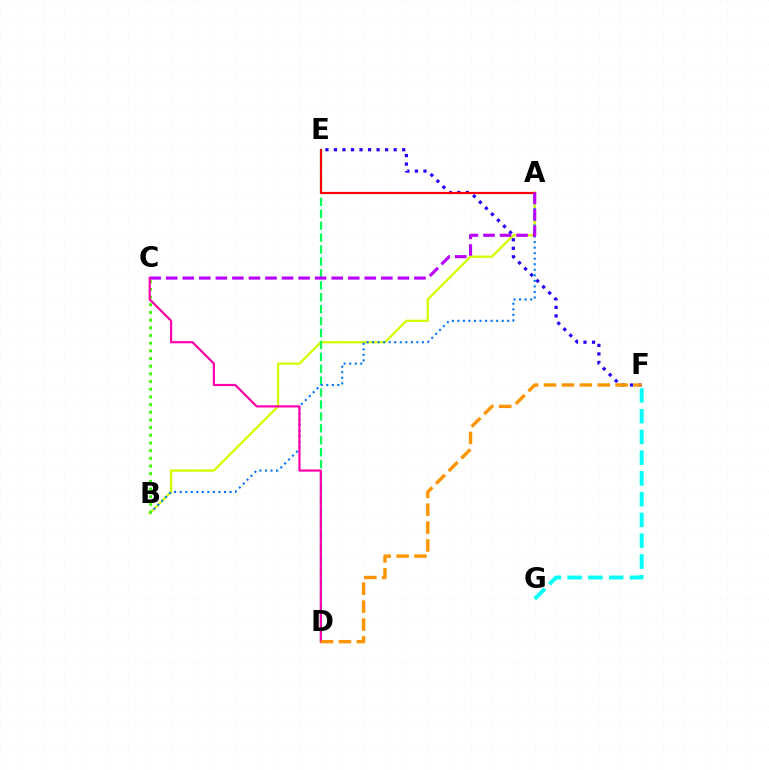{('F', 'G'): [{'color': '#00fff6', 'line_style': 'dashed', 'thickness': 2.82}], ('A', 'B'): [{'color': '#d1ff00', 'line_style': 'solid', 'thickness': 1.65}, {'color': '#0074ff', 'line_style': 'dotted', 'thickness': 1.5}], ('E', 'F'): [{'color': '#2500ff', 'line_style': 'dotted', 'thickness': 2.32}], ('D', 'E'): [{'color': '#00ff5c', 'line_style': 'dashed', 'thickness': 1.62}], ('A', 'E'): [{'color': '#ff0000', 'line_style': 'solid', 'thickness': 1.58}], ('A', 'C'): [{'color': '#b900ff', 'line_style': 'dashed', 'thickness': 2.25}], ('B', 'C'): [{'color': '#3dff00', 'line_style': 'dotted', 'thickness': 2.09}], ('C', 'D'): [{'color': '#ff00ac', 'line_style': 'solid', 'thickness': 1.58}], ('D', 'F'): [{'color': '#ff9400', 'line_style': 'dashed', 'thickness': 2.43}]}